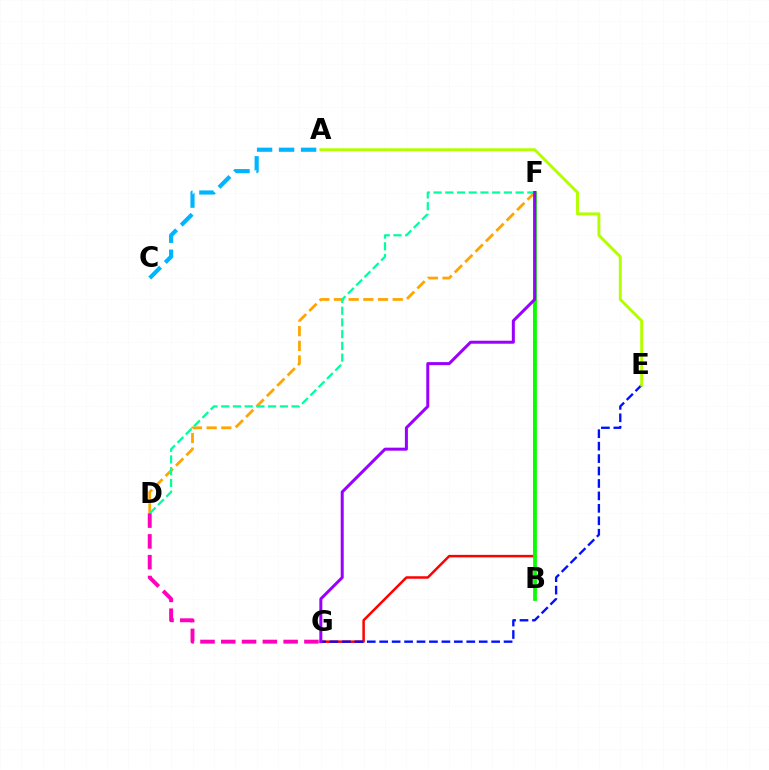{('D', 'F'): [{'color': '#ffa500', 'line_style': 'dashed', 'thickness': 1.99}, {'color': '#00ff9d', 'line_style': 'dashed', 'thickness': 1.59}], ('A', 'C'): [{'color': '#00b5ff', 'line_style': 'dashed', 'thickness': 2.99}], ('F', 'G'): [{'color': '#ff0000', 'line_style': 'solid', 'thickness': 1.8}, {'color': '#9b00ff', 'line_style': 'solid', 'thickness': 2.16}], ('B', 'F'): [{'color': '#08ff00', 'line_style': 'solid', 'thickness': 2.7}], ('E', 'G'): [{'color': '#0010ff', 'line_style': 'dashed', 'thickness': 1.69}], ('D', 'G'): [{'color': '#ff00bd', 'line_style': 'dashed', 'thickness': 2.82}], ('A', 'E'): [{'color': '#b3ff00', 'line_style': 'solid', 'thickness': 2.11}]}